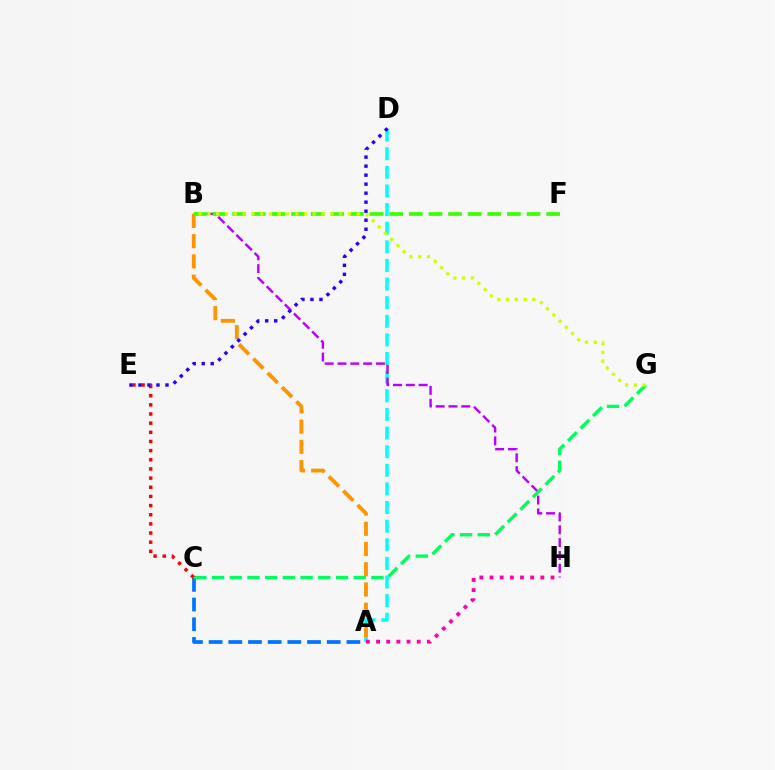{('A', 'D'): [{'color': '#00fff6', 'line_style': 'dashed', 'thickness': 2.53}], ('A', 'C'): [{'color': '#0074ff', 'line_style': 'dashed', 'thickness': 2.67}], ('B', 'H'): [{'color': '#b900ff', 'line_style': 'dashed', 'thickness': 1.74}], ('A', 'H'): [{'color': '#ff00ac', 'line_style': 'dotted', 'thickness': 2.76}], ('A', 'B'): [{'color': '#ff9400', 'line_style': 'dashed', 'thickness': 2.75}], ('C', 'G'): [{'color': '#00ff5c', 'line_style': 'dashed', 'thickness': 2.41}], ('C', 'E'): [{'color': '#ff0000', 'line_style': 'dotted', 'thickness': 2.49}], ('B', 'F'): [{'color': '#3dff00', 'line_style': 'dashed', 'thickness': 2.67}], ('B', 'G'): [{'color': '#d1ff00', 'line_style': 'dotted', 'thickness': 2.39}], ('D', 'E'): [{'color': '#2500ff', 'line_style': 'dotted', 'thickness': 2.45}]}